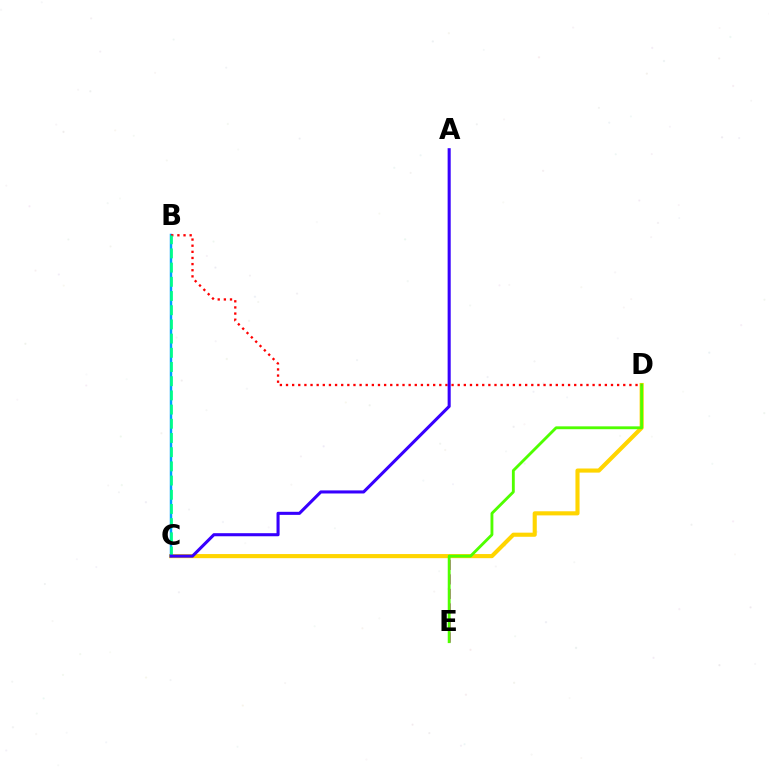{('C', 'E'): [{'color': '#ff00ed', 'line_style': 'dashed', 'thickness': 1.97}], ('C', 'D'): [{'color': '#ffd500', 'line_style': 'solid', 'thickness': 2.96}], ('D', 'E'): [{'color': '#4fff00', 'line_style': 'solid', 'thickness': 2.05}], ('B', 'C'): [{'color': '#009eff', 'line_style': 'solid', 'thickness': 1.77}, {'color': '#00ff86', 'line_style': 'dashed', 'thickness': 1.93}], ('B', 'D'): [{'color': '#ff0000', 'line_style': 'dotted', 'thickness': 1.67}], ('A', 'C'): [{'color': '#3700ff', 'line_style': 'solid', 'thickness': 2.21}]}